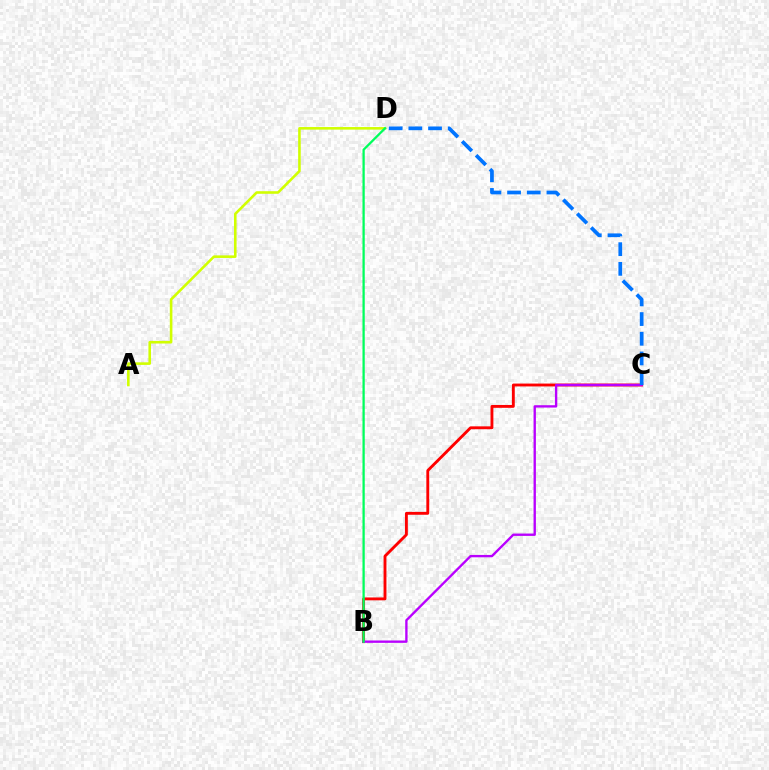{('B', 'C'): [{'color': '#ff0000', 'line_style': 'solid', 'thickness': 2.06}, {'color': '#b900ff', 'line_style': 'solid', 'thickness': 1.7}], ('C', 'D'): [{'color': '#0074ff', 'line_style': 'dashed', 'thickness': 2.67}], ('A', 'D'): [{'color': '#d1ff00', 'line_style': 'solid', 'thickness': 1.86}], ('B', 'D'): [{'color': '#00ff5c', 'line_style': 'solid', 'thickness': 1.64}]}